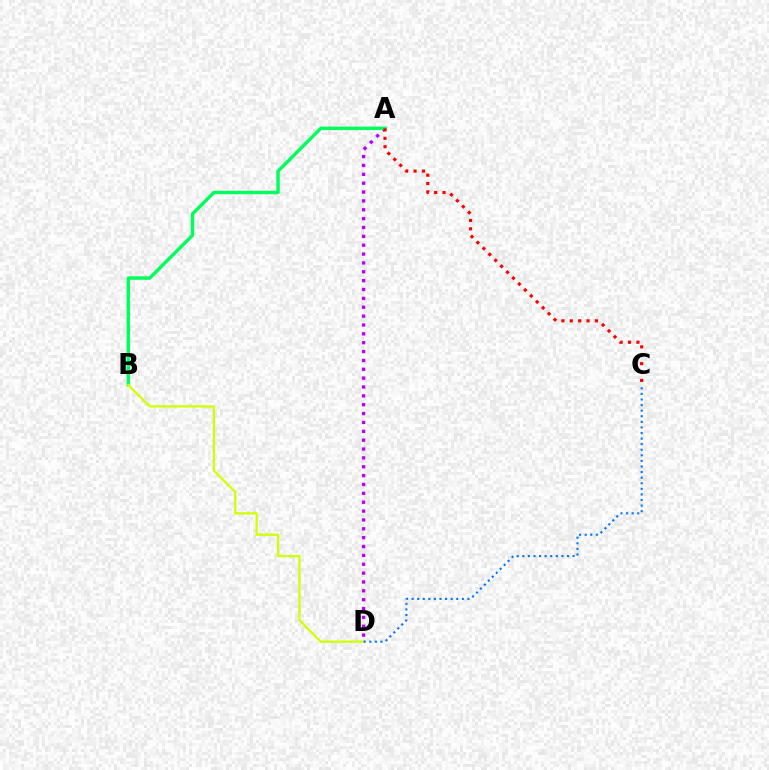{('A', 'D'): [{'color': '#b900ff', 'line_style': 'dotted', 'thickness': 2.41}], ('A', 'B'): [{'color': '#00ff5c', 'line_style': 'solid', 'thickness': 2.47}], ('A', 'C'): [{'color': '#ff0000', 'line_style': 'dotted', 'thickness': 2.28}], ('B', 'D'): [{'color': '#d1ff00', 'line_style': 'solid', 'thickness': 1.63}], ('C', 'D'): [{'color': '#0074ff', 'line_style': 'dotted', 'thickness': 1.52}]}